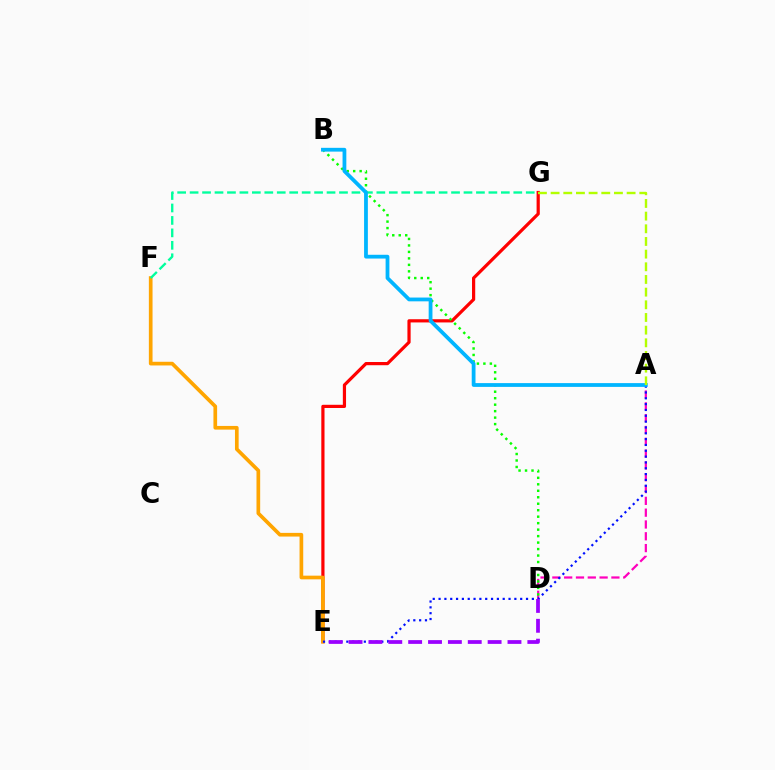{('E', 'G'): [{'color': '#ff0000', 'line_style': 'solid', 'thickness': 2.3}], ('E', 'F'): [{'color': '#ffa500', 'line_style': 'solid', 'thickness': 2.65}], ('A', 'D'): [{'color': '#ff00bd', 'line_style': 'dashed', 'thickness': 1.6}], ('A', 'E'): [{'color': '#0010ff', 'line_style': 'dotted', 'thickness': 1.58}], ('D', 'E'): [{'color': '#9b00ff', 'line_style': 'dashed', 'thickness': 2.7}], ('F', 'G'): [{'color': '#00ff9d', 'line_style': 'dashed', 'thickness': 1.69}], ('B', 'D'): [{'color': '#08ff00', 'line_style': 'dotted', 'thickness': 1.76}], ('A', 'B'): [{'color': '#00b5ff', 'line_style': 'solid', 'thickness': 2.72}], ('A', 'G'): [{'color': '#b3ff00', 'line_style': 'dashed', 'thickness': 1.72}]}